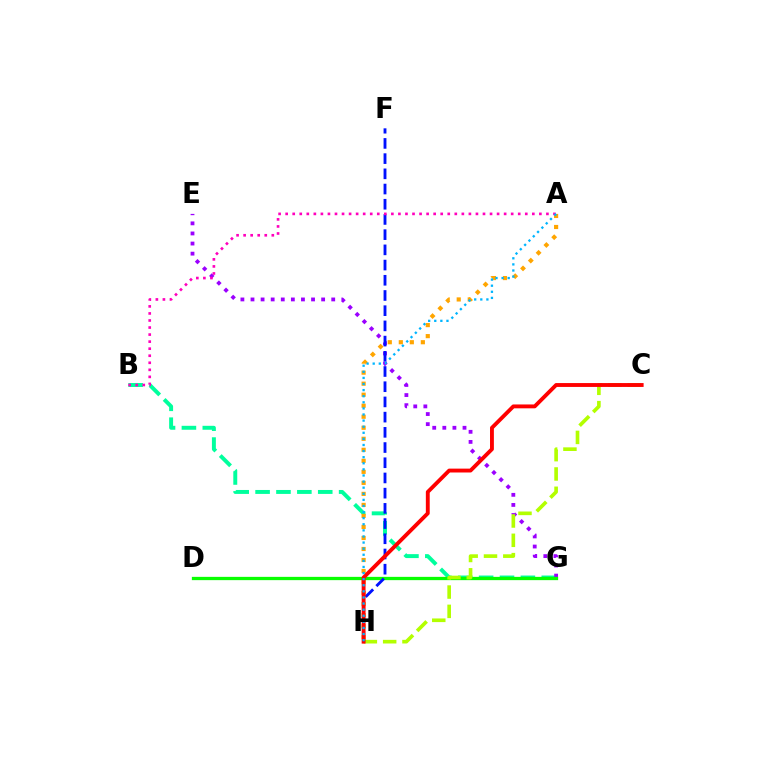{('B', 'G'): [{'color': '#00ff9d', 'line_style': 'dashed', 'thickness': 2.84}], ('E', 'G'): [{'color': '#9b00ff', 'line_style': 'dotted', 'thickness': 2.74}], ('D', 'G'): [{'color': '#08ff00', 'line_style': 'solid', 'thickness': 2.36}], ('F', 'H'): [{'color': '#0010ff', 'line_style': 'dashed', 'thickness': 2.07}], ('A', 'H'): [{'color': '#ffa500', 'line_style': 'dotted', 'thickness': 2.99}, {'color': '#00b5ff', 'line_style': 'dotted', 'thickness': 1.66}], ('C', 'H'): [{'color': '#b3ff00', 'line_style': 'dashed', 'thickness': 2.62}, {'color': '#ff0000', 'line_style': 'solid', 'thickness': 2.79}], ('A', 'B'): [{'color': '#ff00bd', 'line_style': 'dotted', 'thickness': 1.91}]}